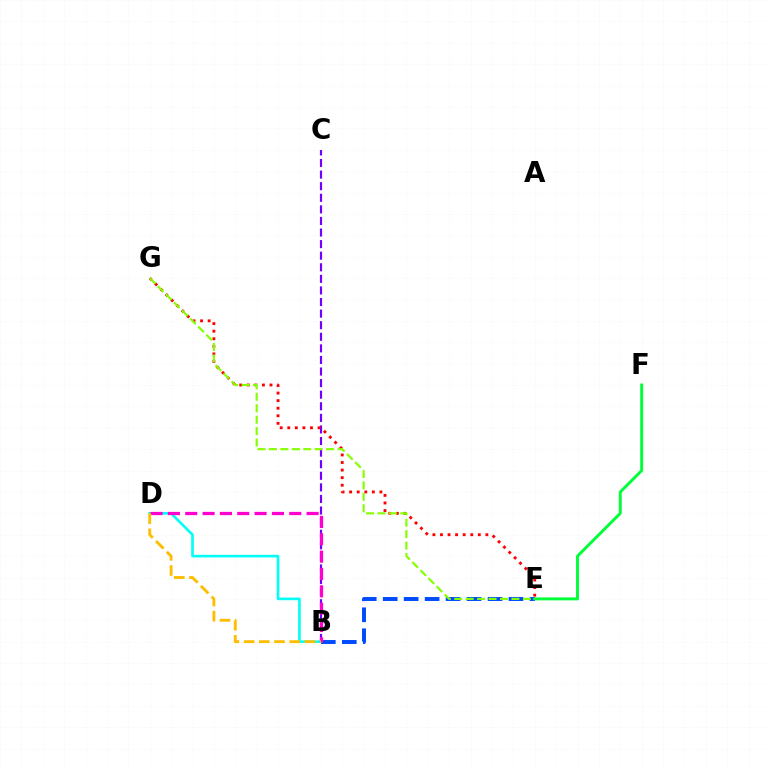{('B', 'E'): [{'color': '#004bff', 'line_style': 'dashed', 'thickness': 2.85}], ('B', 'C'): [{'color': '#7200ff', 'line_style': 'dashed', 'thickness': 1.57}], ('B', 'D'): [{'color': '#00fff6', 'line_style': 'solid', 'thickness': 1.9}, {'color': '#ff00cf', 'line_style': 'dashed', 'thickness': 2.36}, {'color': '#ffbd00', 'line_style': 'dashed', 'thickness': 2.06}], ('E', 'G'): [{'color': '#ff0000', 'line_style': 'dotted', 'thickness': 2.06}, {'color': '#84ff00', 'line_style': 'dashed', 'thickness': 1.55}], ('E', 'F'): [{'color': '#00ff39', 'line_style': 'solid', 'thickness': 2.12}]}